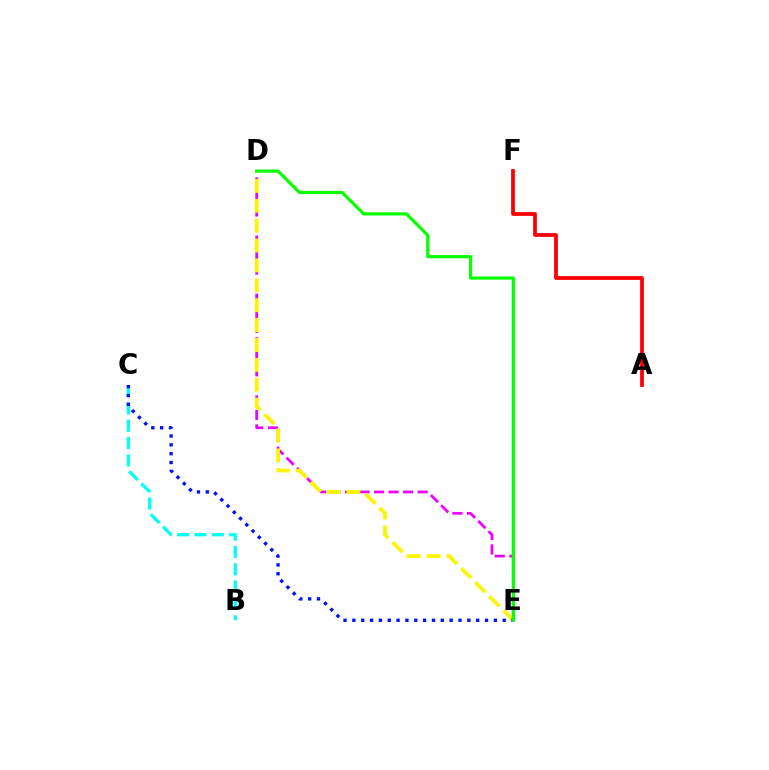{('D', 'E'): [{'color': '#ee00ff', 'line_style': 'dashed', 'thickness': 1.97}, {'color': '#fcf500', 'line_style': 'dashed', 'thickness': 2.7}, {'color': '#08ff00', 'line_style': 'solid', 'thickness': 2.31}], ('B', 'C'): [{'color': '#00fff6', 'line_style': 'dashed', 'thickness': 2.36}], ('A', 'F'): [{'color': '#ff0000', 'line_style': 'solid', 'thickness': 2.71}], ('C', 'E'): [{'color': '#0010ff', 'line_style': 'dotted', 'thickness': 2.4}]}